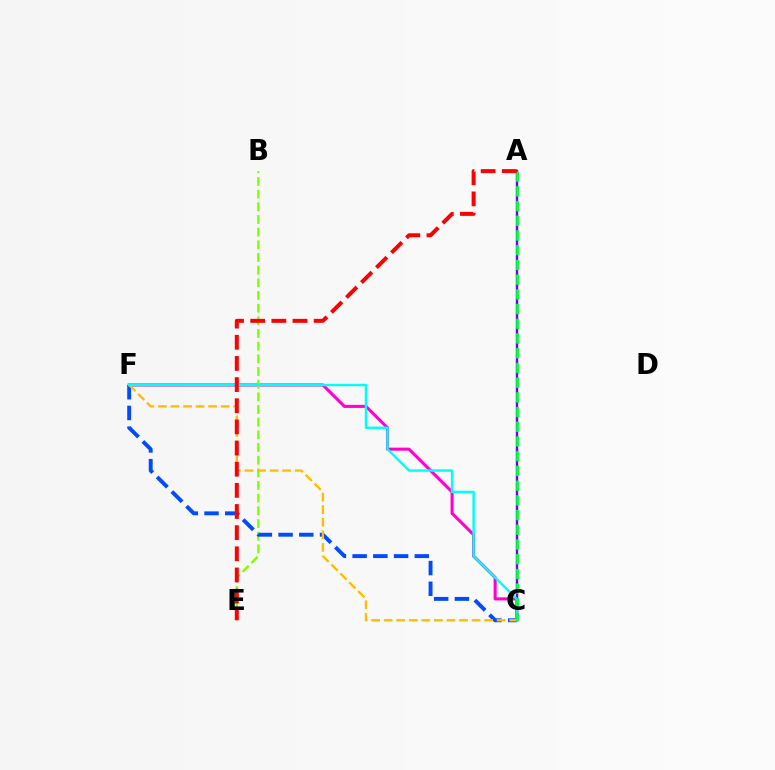{('C', 'F'): [{'color': '#ff00cf', 'line_style': 'solid', 'thickness': 2.2}, {'color': '#004bff', 'line_style': 'dashed', 'thickness': 2.81}, {'color': '#ffbd00', 'line_style': 'dashed', 'thickness': 1.71}, {'color': '#00fff6', 'line_style': 'solid', 'thickness': 1.76}], ('B', 'E'): [{'color': '#84ff00', 'line_style': 'dashed', 'thickness': 1.72}], ('A', 'C'): [{'color': '#7200ff', 'line_style': 'solid', 'thickness': 1.76}, {'color': '#00ff39', 'line_style': 'dashed', 'thickness': 2.0}], ('A', 'E'): [{'color': '#ff0000', 'line_style': 'dashed', 'thickness': 2.87}]}